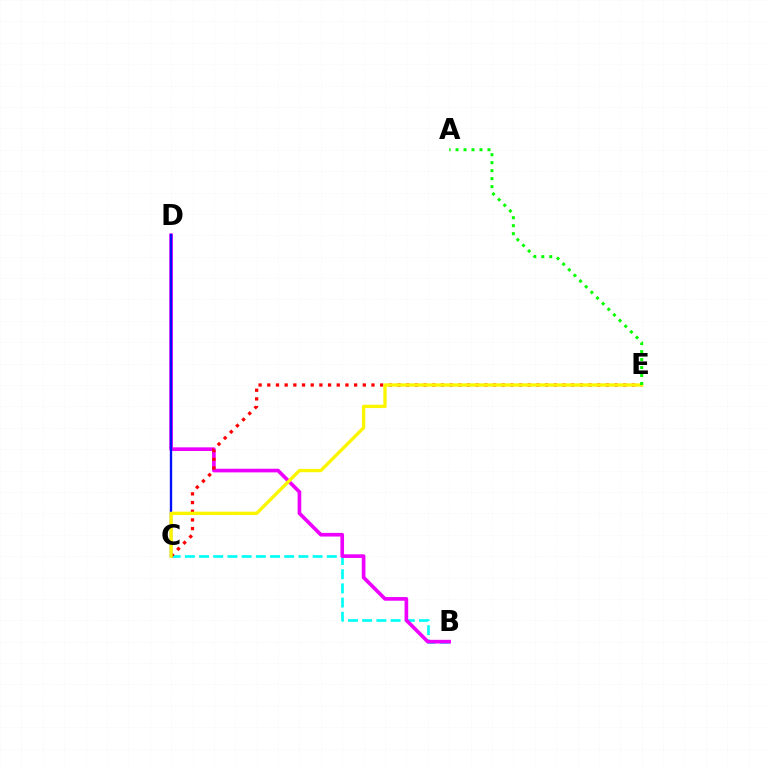{('B', 'C'): [{'color': '#00fff6', 'line_style': 'dashed', 'thickness': 1.93}], ('B', 'D'): [{'color': '#ee00ff', 'line_style': 'solid', 'thickness': 2.63}], ('C', 'E'): [{'color': '#ff0000', 'line_style': 'dotted', 'thickness': 2.36}, {'color': '#fcf500', 'line_style': 'solid', 'thickness': 2.39}], ('C', 'D'): [{'color': '#0010ff', 'line_style': 'solid', 'thickness': 1.69}], ('A', 'E'): [{'color': '#08ff00', 'line_style': 'dotted', 'thickness': 2.17}]}